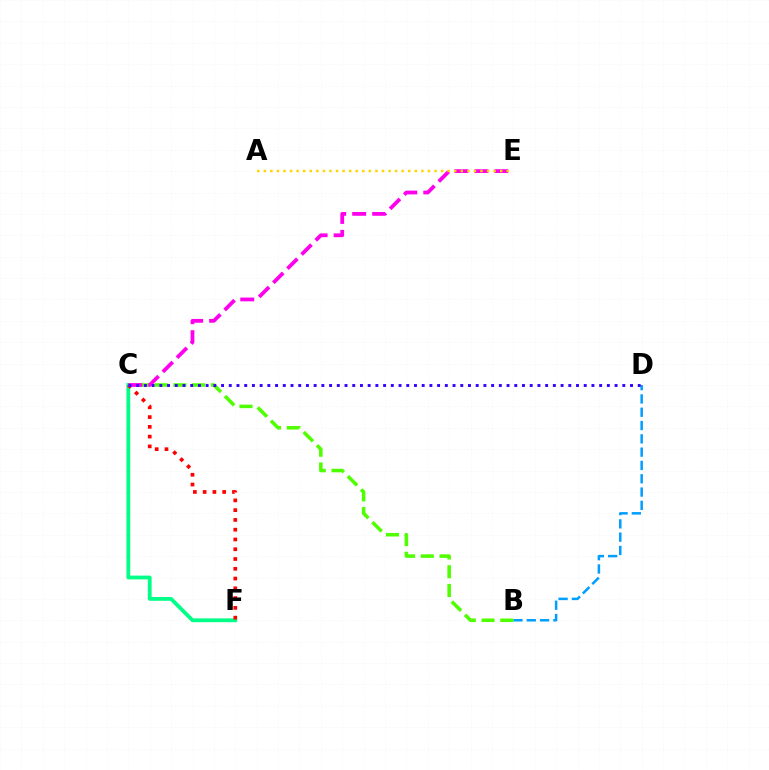{('C', 'F'): [{'color': '#00ff86', 'line_style': 'solid', 'thickness': 2.73}, {'color': '#ff0000', 'line_style': 'dotted', 'thickness': 2.65}], ('B', 'D'): [{'color': '#009eff', 'line_style': 'dashed', 'thickness': 1.81}], ('B', 'C'): [{'color': '#4fff00', 'line_style': 'dashed', 'thickness': 2.54}], ('C', 'E'): [{'color': '#ff00ed', 'line_style': 'dashed', 'thickness': 2.72}], ('C', 'D'): [{'color': '#3700ff', 'line_style': 'dotted', 'thickness': 2.1}], ('A', 'E'): [{'color': '#ffd500', 'line_style': 'dotted', 'thickness': 1.78}]}